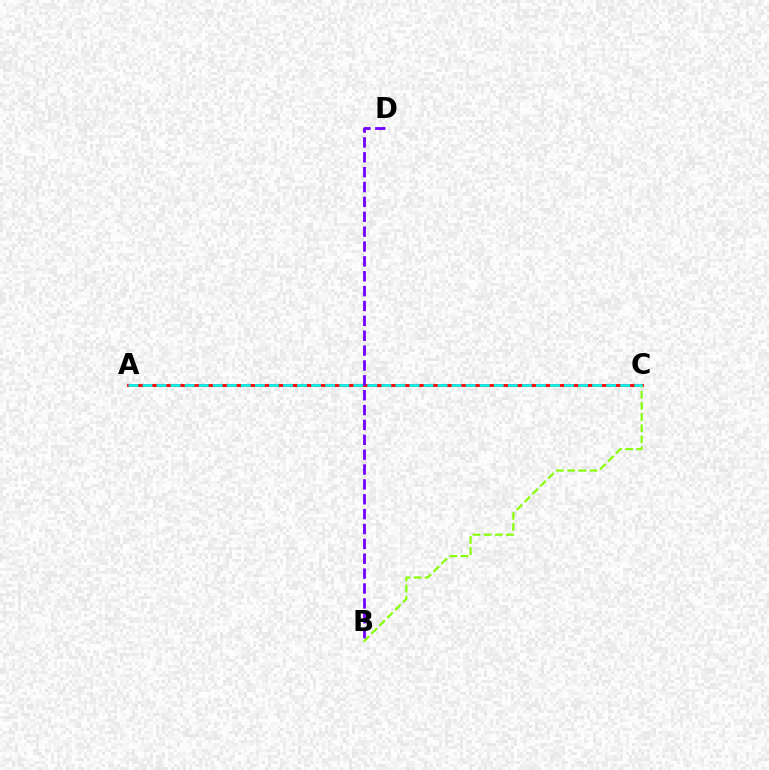{('A', 'C'): [{'color': '#ff0000', 'line_style': 'solid', 'thickness': 2.03}, {'color': '#00fff6', 'line_style': 'dashed', 'thickness': 1.91}], ('B', 'C'): [{'color': '#84ff00', 'line_style': 'dashed', 'thickness': 1.51}], ('B', 'D'): [{'color': '#7200ff', 'line_style': 'dashed', 'thickness': 2.02}]}